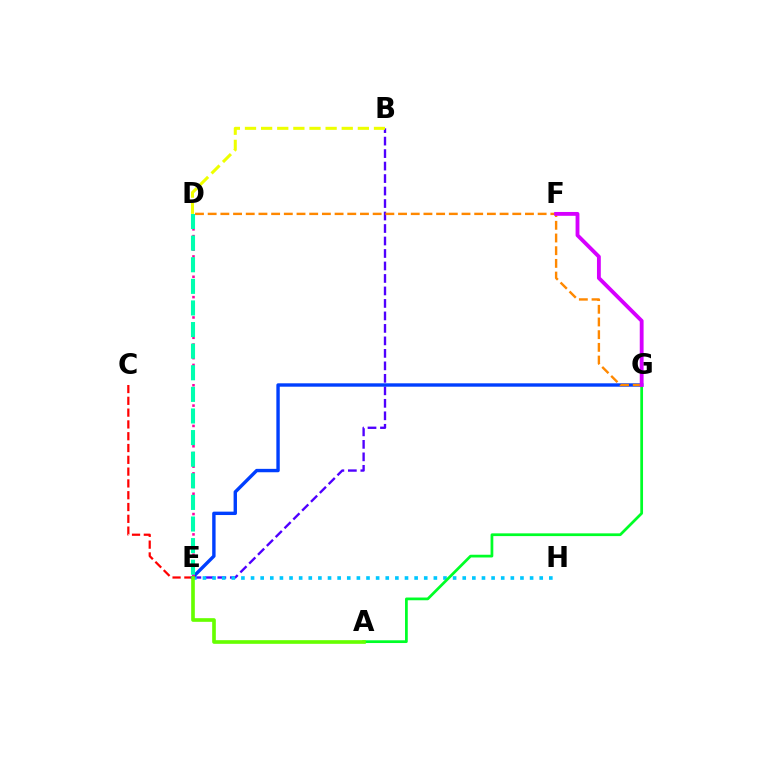{('C', 'E'): [{'color': '#ff0000', 'line_style': 'dashed', 'thickness': 1.6}], ('B', 'E'): [{'color': '#4f00ff', 'line_style': 'dashed', 'thickness': 1.7}], ('E', 'H'): [{'color': '#00c7ff', 'line_style': 'dotted', 'thickness': 2.61}], ('B', 'D'): [{'color': '#eeff00', 'line_style': 'dashed', 'thickness': 2.19}], ('E', 'G'): [{'color': '#003fff', 'line_style': 'solid', 'thickness': 2.44}], ('D', 'E'): [{'color': '#ff00a0', 'line_style': 'dotted', 'thickness': 1.84}, {'color': '#00ffaf', 'line_style': 'dashed', 'thickness': 2.93}], ('A', 'G'): [{'color': '#00ff27', 'line_style': 'solid', 'thickness': 1.97}], ('D', 'G'): [{'color': '#ff8800', 'line_style': 'dashed', 'thickness': 1.72}], ('F', 'G'): [{'color': '#d600ff', 'line_style': 'solid', 'thickness': 2.76}], ('A', 'E'): [{'color': '#66ff00', 'line_style': 'solid', 'thickness': 2.63}]}